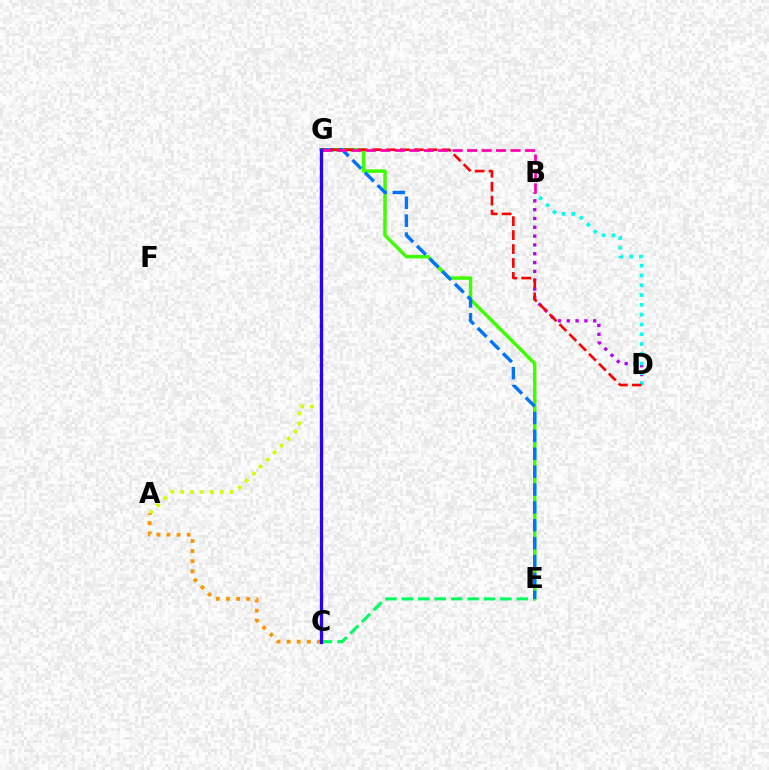{('E', 'G'): [{'color': '#3dff00', 'line_style': 'solid', 'thickness': 2.48}, {'color': '#0074ff', 'line_style': 'dashed', 'thickness': 2.43}], ('C', 'E'): [{'color': '#00ff5c', 'line_style': 'dashed', 'thickness': 2.23}], ('B', 'D'): [{'color': '#b900ff', 'line_style': 'dotted', 'thickness': 2.39}, {'color': '#00fff6', 'line_style': 'dotted', 'thickness': 2.66}], ('A', 'G'): [{'color': '#d1ff00', 'line_style': 'dotted', 'thickness': 2.68}], ('D', 'G'): [{'color': '#ff0000', 'line_style': 'dashed', 'thickness': 1.9}], ('B', 'G'): [{'color': '#ff00ac', 'line_style': 'dashed', 'thickness': 1.97}], ('A', 'C'): [{'color': '#ff9400', 'line_style': 'dotted', 'thickness': 2.74}], ('C', 'G'): [{'color': '#2500ff', 'line_style': 'solid', 'thickness': 2.33}]}